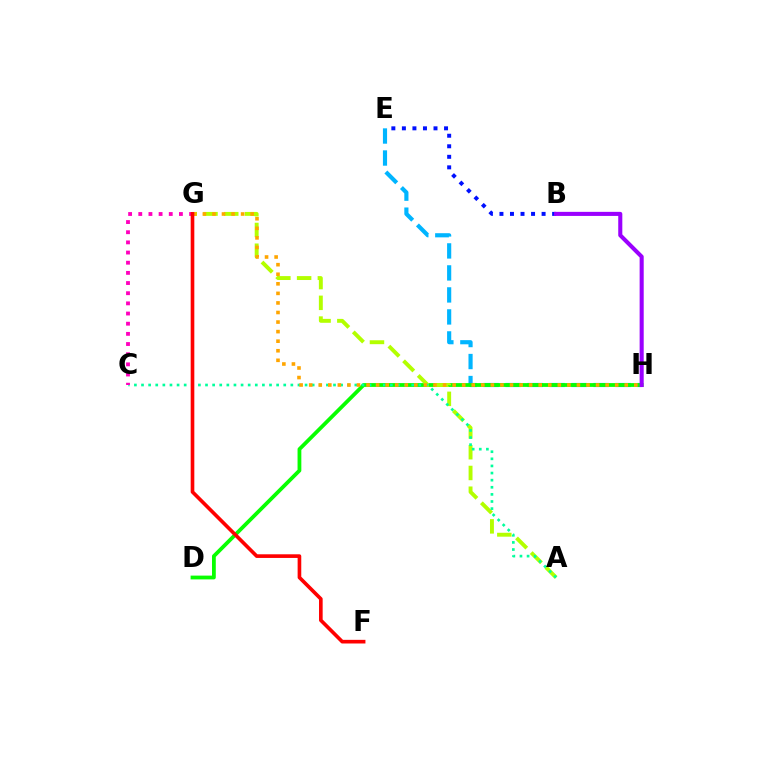{('E', 'H'): [{'color': '#00b5ff', 'line_style': 'dashed', 'thickness': 2.99}], ('B', 'E'): [{'color': '#0010ff', 'line_style': 'dotted', 'thickness': 2.86}], ('D', 'H'): [{'color': '#08ff00', 'line_style': 'solid', 'thickness': 2.73}], ('B', 'H'): [{'color': '#9b00ff', 'line_style': 'solid', 'thickness': 2.93}], ('A', 'G'): [{'color': '#b3ff00', 'line_style': 'dashed', 'thickness': 2.82}], ('A', 'C'): [{'color': '#00ff9d', 'line_style': 'dotted', 'thickness': 1.93}], ('C', 'G'): [{'color': '#ff00bd', 'line_style': 'dotted', 'thickness': 2.76}], ('G', 'H'): [{'color': '#ffa500', 'line_style': 'dotted', 'thickness': 2.6}], ('F', 'G'): [{'color': '#ff0000', 'line_style': 'solid', 'thickness': 2.62}]}